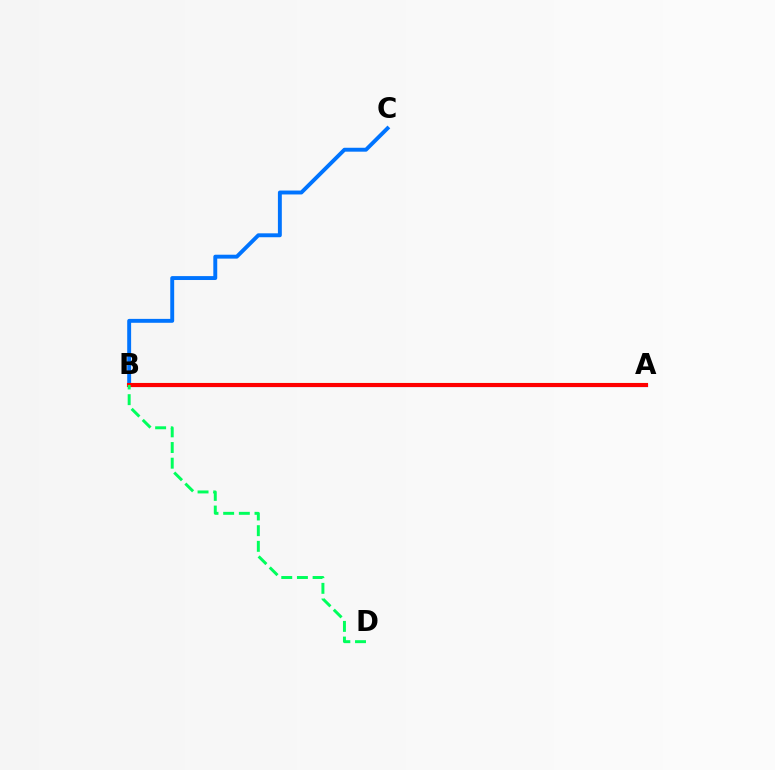{('B', 'C'): [{'color': '#0074ff', 'line_style': 'solid', 'thickness': 2.82}], ('A', 'B'): [{'color': '#b900ff', 'line_style': 'solid', 'thickness': 2.25}, {'color': '#d1ff00', 'line_style': 'solid', 'thickness': 2.92}, {'color': '#ff0000', 'line_style': 'solid', 'thickness': 2.94}], ('B', 'D'): [{'color': '#00ff5c', 'line_style': 'dashed', 'thickness': 2.13}]}